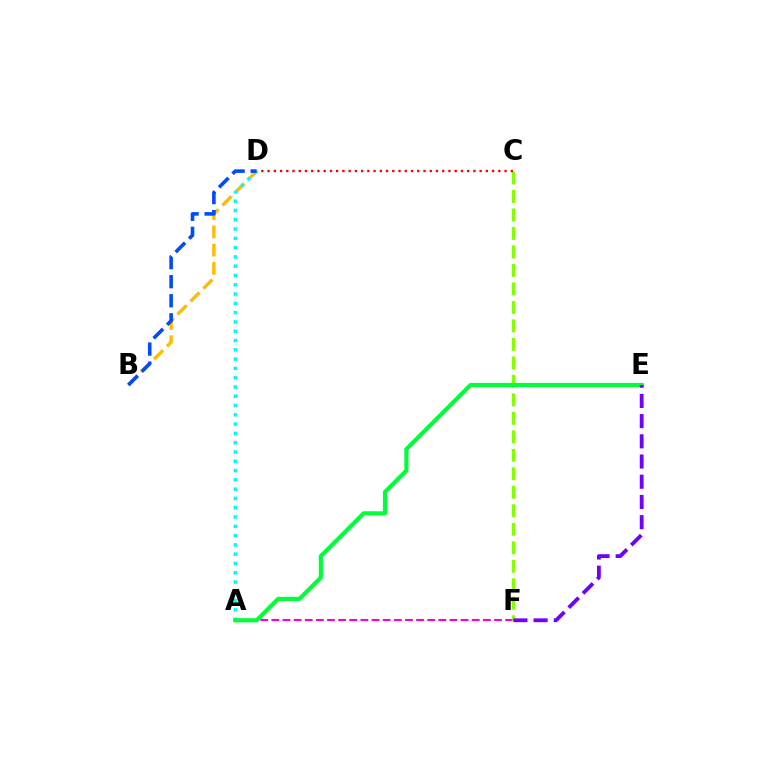{('B', 'D'): [{'color': '#ffbd00', 'line_style': 'dashed', 'thickness': 2.47}, {'color': '#004bff', 'line_style': 'dashed', 'thickness': 2.59}], ('A', 'F'): [{'color': '#ff00cf', 'line_style': 'dashed', 'thickness': 1.51}], ('A', 'D'): [{'color': '#00fff6', 'line_style': 'dotted', 'thickness': 2.52}], ('C', 'F'): [{'color': '#84ff00', 'line_style': 'dashed', 'thickness': 2.51}], ('A', 'E'): [{'color': '#00ff39', 'line_style': 'solid', 'thickness': 2.99}], ('C', 'D'): [{'color': '#ff0000', 'line_style': 'dotted', 'thickness': 1.69}], ('E', 'F'): [{'color': '#7200ff', 'line_style': 'dashed', 'thickness': 2.74}]}